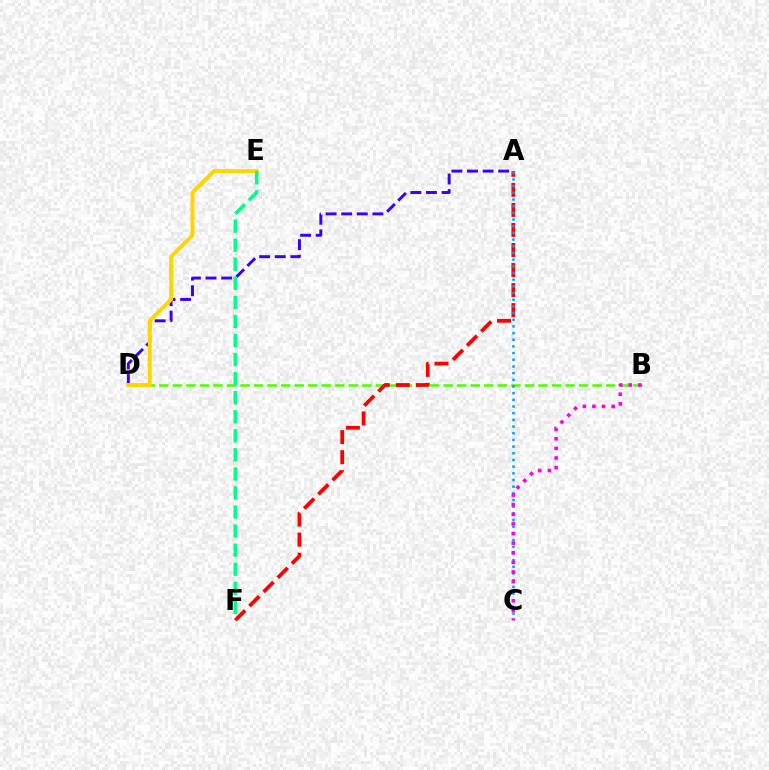{('B', 'D'): [{'color': '#4fff00', 'line_style': 'dashed', 'thickness': 1.84}], ('A', 'D'): [{'color': '#3700ff', 'line_style': 'dashed', 'thickness': 2.12}], ('A', 'F'): [{'color': '#ff0000', 'line_style': 'dashed', 'thickness': 2.72}], ('D', 'E'): [{'color': '#ffd500', 'line_style': 'solid', 'thickness': 2.82}], ('E', 'F'): [{'color': '#00ff86', 'line_style': 'dashed', 'thickness': 2.59}], ('A', 'C'): [{'color': '#009eff', 'line_style': 'dotted', 'thickness': 1.81}], ('B', 'C'): [{'color': '#ff00ed', 'line_style': 'dotted', 'thickness': 2.61}]}